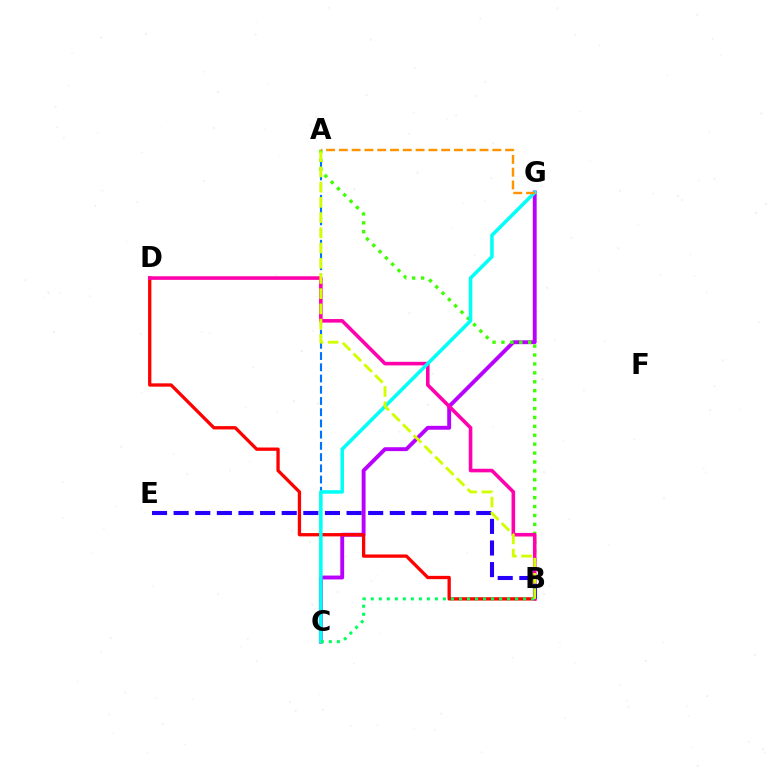{('C', 'G'): [{'color': '#b900ff', 'line_style': 'solid', 'thickness': 2.8}, {'color': '#00fff6', 'line_style': 'solid', 'thickness': 2.54}], ('B', 'D'): [{'color': '#ff0000', 'line_style': 'solid', 'thickness': 2.38}, {'color': '#ff00ac', 'line_style': 'solid', 'thickness': 2.58}], ('A', 'C'): [{'color': '#0074ff', 'line_style': 'dashed', 'thickness': 1.53}], ('A', 'B'): [{'color': '#3dff00', 'line_style': 'dotted', 'thickness': 2.42}, {'color': '#d1ff00', 'line_style': 'dashed', 'thickness': 2.07}], ('B', 'E'): [{'color': '#2500ff', 'line_style': 'dashed', 'thickness': 2.94}], ('B', 'C'): [{'color': '#00ff5c', 'line_style': 'dotted', 'thickness': 2.18}], ('A', 'G'): [{'color': '#ff9400', 'line_style': 'dashed', 'thickness': 1.74}]}